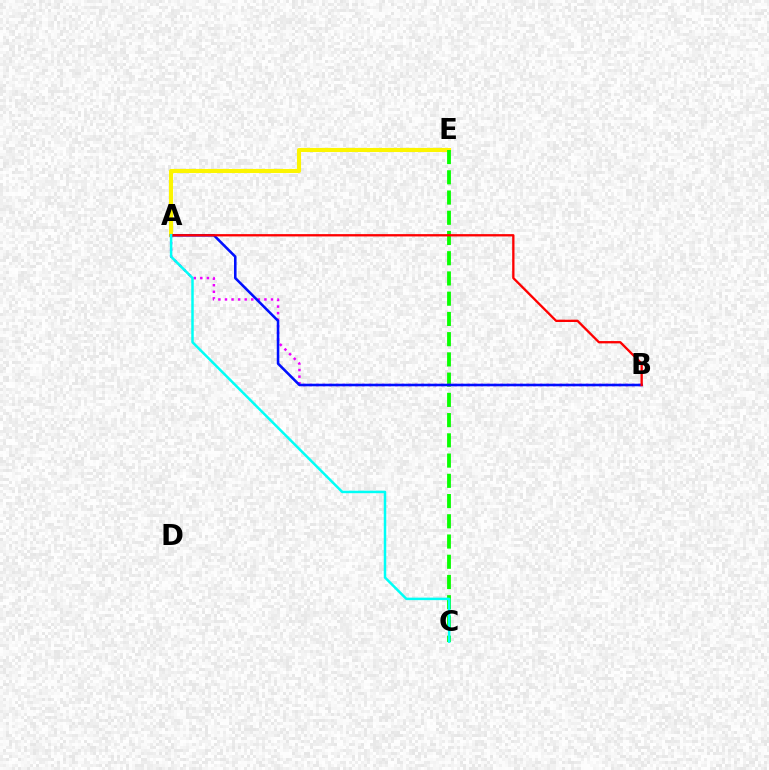{('A', 'E'): [{'color': '#fcf500', 'line_style': 'solid', 'thickness': 2.94}], ('C', 'E'): [{'color': '#08ff00', 'line_style': 'dashed', 'thickness': 2.75}], ('A', 'B'): [{'color': '#ee00ff', 'line_style': 'dotted', 'thickness': 1.79}, {'color': '#0010ff', 'line_style': 'solid', 'thickness': 1.85}, {'color': '#ff0000', 'line_style': 'solid', 'thickness': 1.67}], ('A', 'C'): [{'color': '#00fff6', 'line_style': 'solid', 'thickness': 1.8}]}